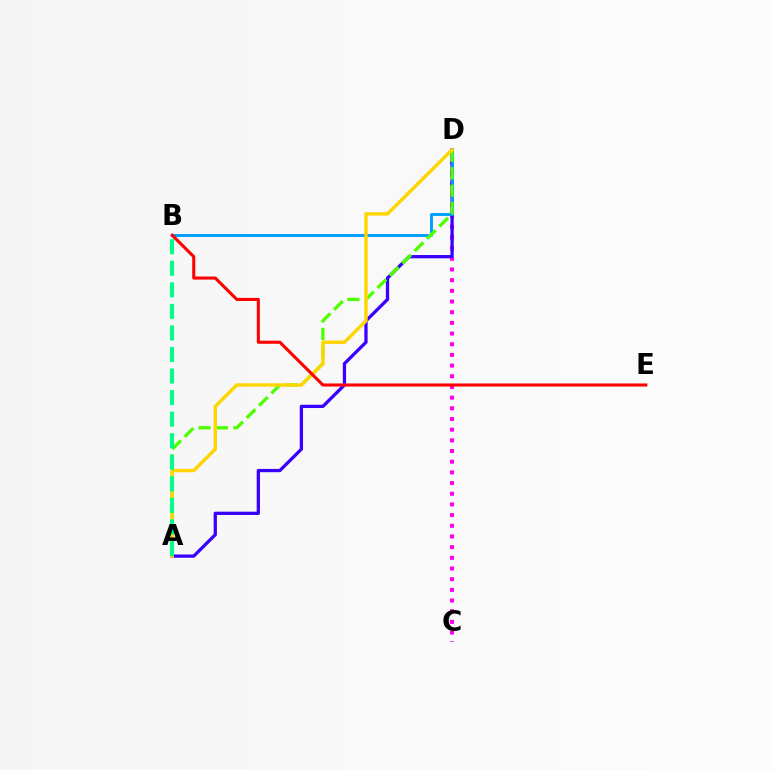{('C', 'D'): [{'color': '#ff00ed', 'line_style': 'dotted', 'thickness': 2.9}], ('A', 'D'): [{'color': '#3700ff', 'line_style': 'solid', 'thickness': 2.36}, {'color': '#4fff00', 'line_style': 'dashed', 'thickness': 2.37}, {'color': '#ffd500', 'line_style': 'solid', 'thickness': 2.45}], ('B', 'D'): [{'color': '#009eff', 'line_style': 'solid', 'thickness': 2.08}], ('B', 'E'): [{'color': '#ff0000', 'line_style': 'solid', 'thickness': 2.21}], ('A', 'B'): [{'color': '#00ff86', 'line_style': 'dashed', 'thickness': 2.93}]}